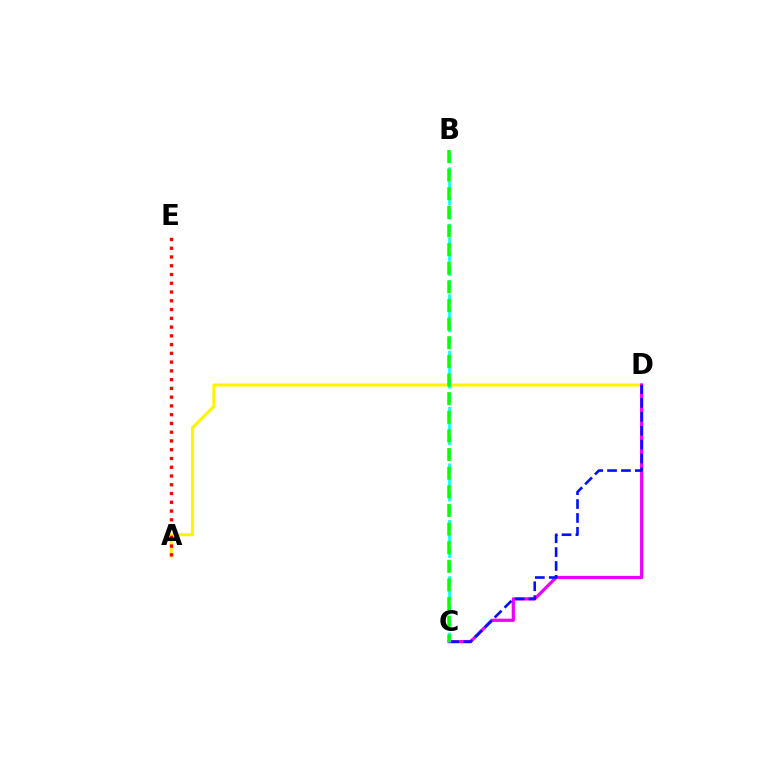{('A', 'D'): [{'color': '#fcf500', 'line_style': 'solid', 'thickness': 2.24}], ('C', 'D'): [{'color': '#ee00ff', 'line_style': 'solid', 'thickness': 2.32}, {'color': '#0010ff', 'line_style': 'dashed', 'thickness': 1.89}], ('B', 'C'): [{'color': '#00fff6', 'line_style': 'dashed', 'thickness': 1.92}, {'color': '#08ff00', 'line_style': 'dashed', 'thickness': 2.53}], ('A', 'E'): [{'color': '#ff0000', 'line_style': 'dotted', 'thickness': 2.38}]}